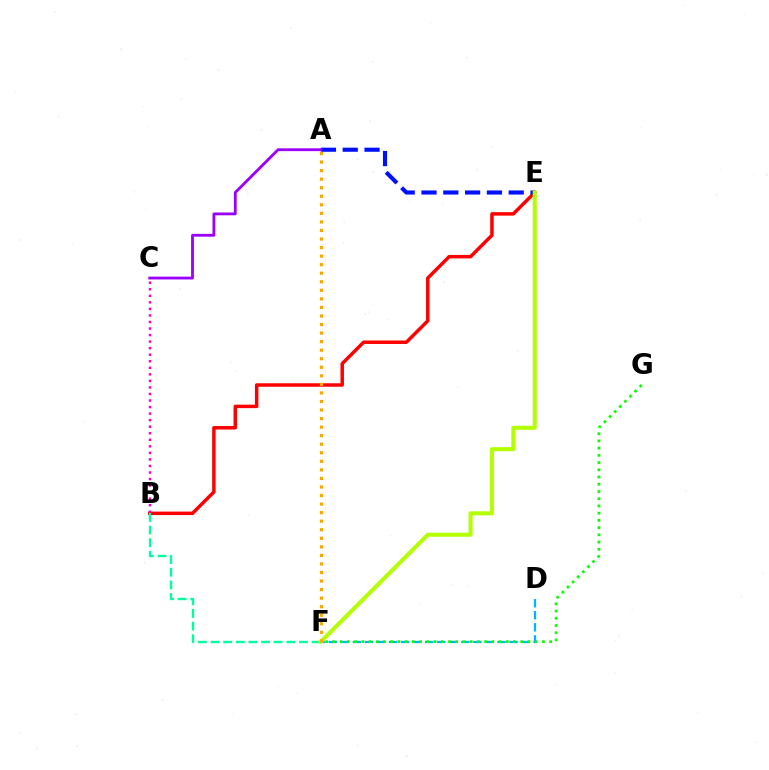{('D', 'F'): [{'color': '#00b5ff', 'line_style': 'dashed', 'thickness': 1.64}], ('B', 'E'): [{'color': '#ff0000', 'line_style': 'solid', 'thickness': 2.5}], ('A', 'E'): [{'color': '#0010ff', 'line_style': 'dashed', 'thickness': 2.96}], ('B', 'F'): [{'color': '#00ff9d', 'line_style': 'dashed', 'thickness': 1.72}], ('E', 'F'): [{'color': '#b3ff00', 'line_style': 'solid', 'thickness': 2.91}], ('B', 'C'): [{'color': '#ff00bd', 'line_style': 'dotted', 'thickness': 1.78}], ('A', 'C'): [{'color': '#9b00ff', 'line_style': 'solid', 'thickness': 2.03}], ('A', 'F'): [{'color': '#ffa500', 'line_style': 'dotted', 'thickness': 2.32}], ('F', 'G'): [{'color': '#08ff00', 'line_style': 'dotted', 'thickness': 1.96}]}